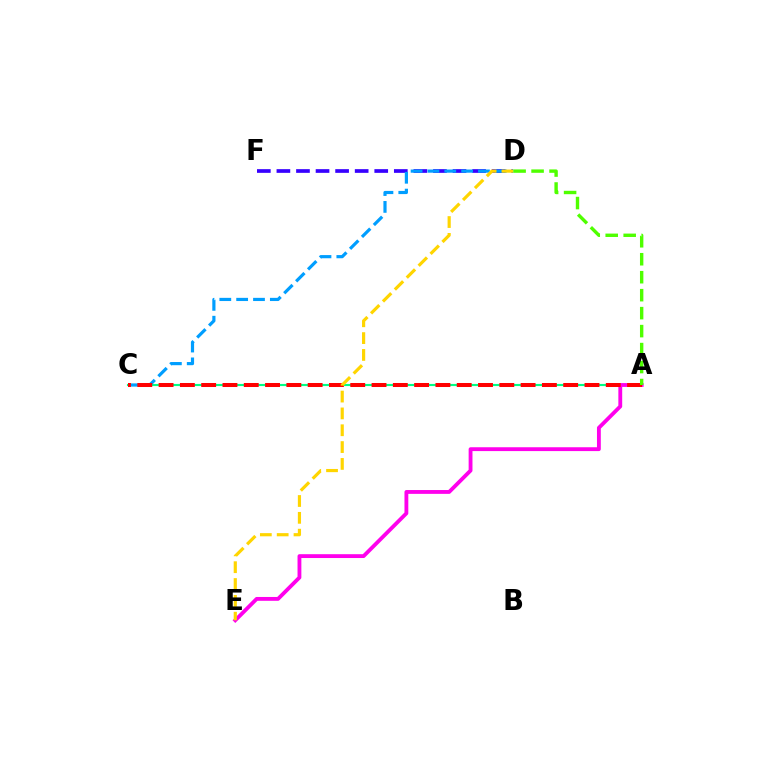{('A', 'C'): [{'color': '#00ff86', 'line_style': 'solid', 'thickness': 1.54}, {'color': '#ff0000', 'line_style': 'dashed', 'thickness': 2.89}], ('D', 'F'): [{'color': '#3700ff', 'line_style': 'dashed', 'thickness': 2.66}], ('A', 'E'): [{'color': '#ff00ed', 'line_style': 'solid', 'thickness': 2.76}], ('C', 'D'): [{'color': '#009eff', 'line_style': 'dashed', 'thickness': 2.29}], ('D', 'E'): [{'color': '#ffd500', 'line_style': 'dashed', 'thickness': 2.29}], ('A', 'D'): [{'color': '#4fff00', 'line_style': 'dashed', 'thickness': 2.44}]}